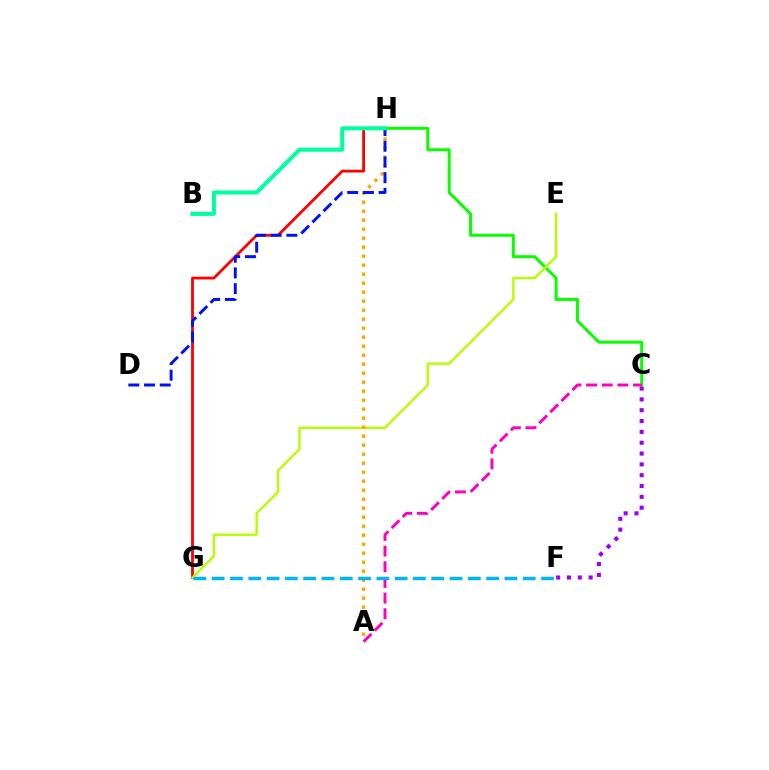{('G', 'H'): [{'color': '#ff0000', 'line_style': 'solid', 'thickness': 2.01}], ('C', 'H'): [{'color': '#08ff00', 'line_style': 'solid', 'thickness': 2.14}], ('C', 'F'): [{'color': '#9b00ff', 'line_style': 'dotted', 'thickness': 2.94}], ('E', 'G'): [{'color': '#b3ff00', 'line_style': 'solid', 'thickness': 1.72}], ('A', 'H'): [{'color': '#ffa500', 'line_style': 'dotted', 'thickness': 2.45}], ('D', 'H'): [{'color': '#0010ff', 'line_style': 'dashed', 'thickness': 2.13}], ('A', 'C'): [{'color': '#ff00bd', 'line_style': 'dashed', 'thickness': 2.13}], ('F', 'G'): [{'color': '#00b5ff', 'line_style': 'dashed', 'thickness': 2.49}], ('B', 'H'): [{'color': '#00ff9d', 'line_style': 'solid', 'thickness': 2.91}]}